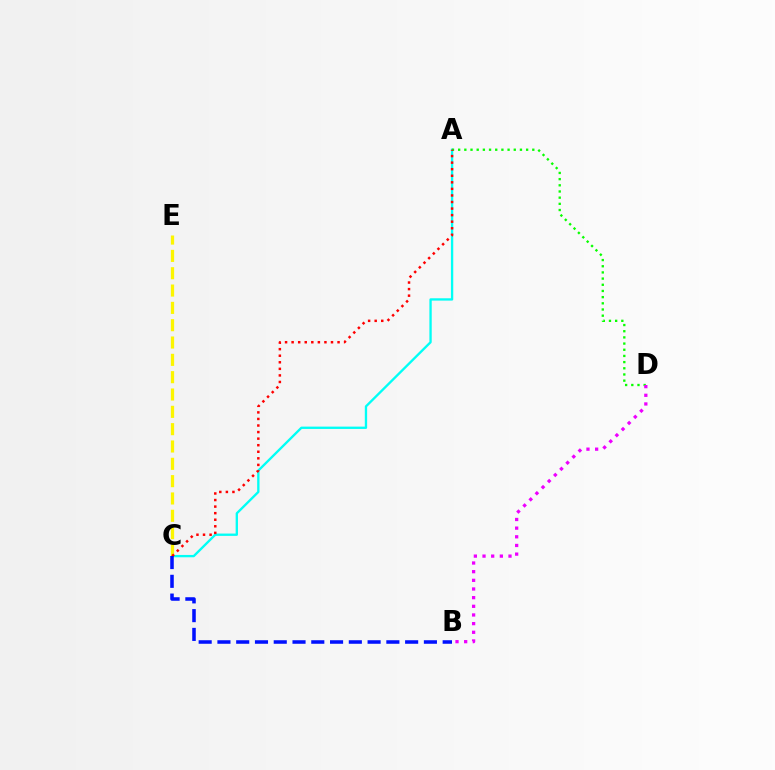{('A', 'C'): [{'color': '#00fff6', 'line_style': 'solid', 'thickness': 1.68}, {'color': '#ff0000', 'line_style': 'dotted', 'thickness': 1.78}], ('C', 'E'): [{'color': '#fcf500', 'line_style': 'dashed', 'thickness': 2.35}], ('A', 'D'): [{'color': '#08ff00', 'line_style': 'dotted', 'thickness': 1.68}], ('B', 'D'): [{'color': '#ee00ff', 'line_style': 'dotted', 'thickness': 2.35}], ('B', 'C'): [{'color': '#0010ff', 'line_style': 'dashed', 'thickness': 2.55}]}